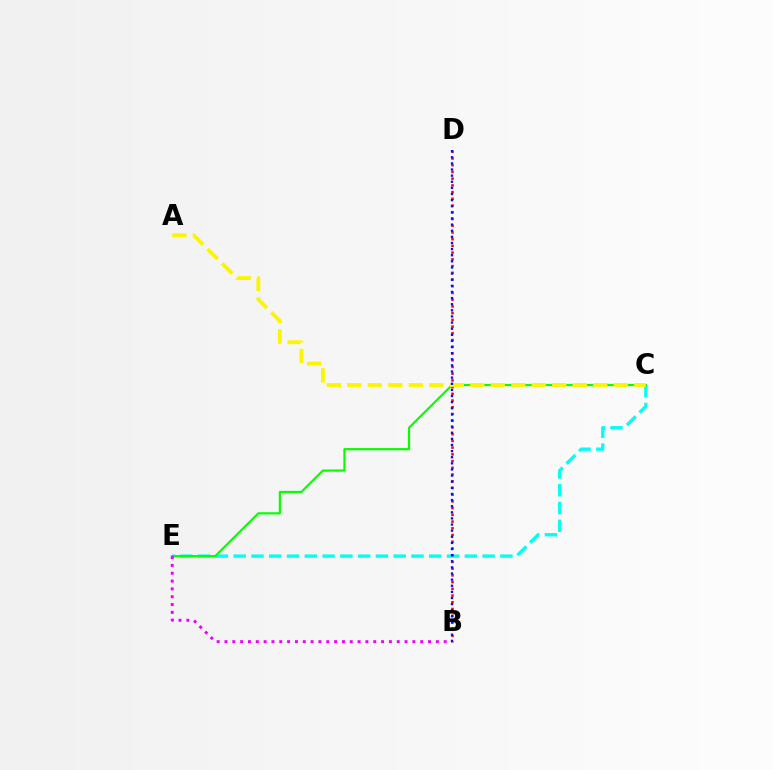{('C', 'E'): [{'color': '#00fff6', 'line_style': 'dashed', 'thickness': 2.42}, {'color': '#08ff00', 'line_style': 'solid', 'thickness': 1.58}], ('B', 'D'): [{'color': '#ff0000', 'line_style': 'dotted', 'thickness': 1.83}, {'color': '#0010ff', 'line_style': 'dotted', 'thickness': 1.66}], ('B', 'E'): [{'color': '#ee00ff', 'line_style': 'dotted', 'thickness': 2.13}], ('A', 'C'): [{'color': '#fcf500', 'line_style': 'dashed', 'thickness': 2.78}]}